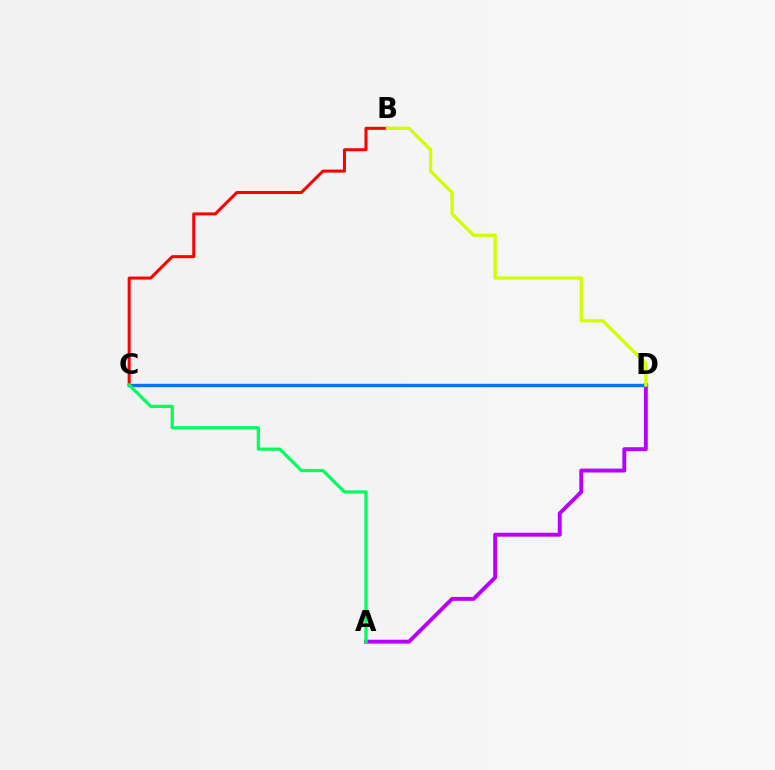{('B', 'C'): [{'color': '#ff0000', 'line_style': 'solid', 'thickness': 2.18}], ('A', 'D'): [{'color': '#b900ff', 'line_style': 'solid', 'thickness': 2.81}], ('C', 'D'): [{'color': '#0074ff', 'line_style': 'solid', 'thickness': 2.45}], ('A', 'C'): [{'color': '#00ff5c', 'line_style': 'solid', 'thickness': 2.3}], ('B', 'D'): [{'color': '#d1ff00', 'line_style': 'solid', 'thickness': 2.37}]}